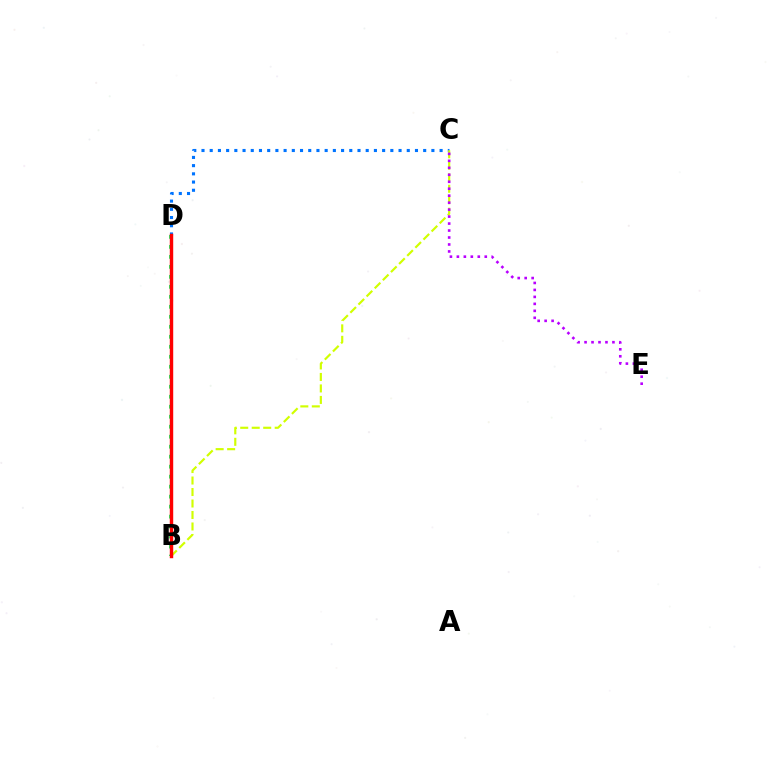{('B', 'D'): [{'color': '#00ff5c', 'line_style': 'dotted', 'thickness': 2.71}, {'color': '#ff0000', 'line_style': 'solid', 'thickness': 2.46}], ('C', 'D'): [{'color': '#0074ff', 'line_style': 'dotted', 'thickness': 2.23}], ('B', 'C'): [{'color': '#d1ff00', 'line_style': 'dashed', 'thickness': 1.56}], ('C', 'E'): [{'color': '#b900ff', 'line_style': 'dotted', 'thickness': 1.89}]}